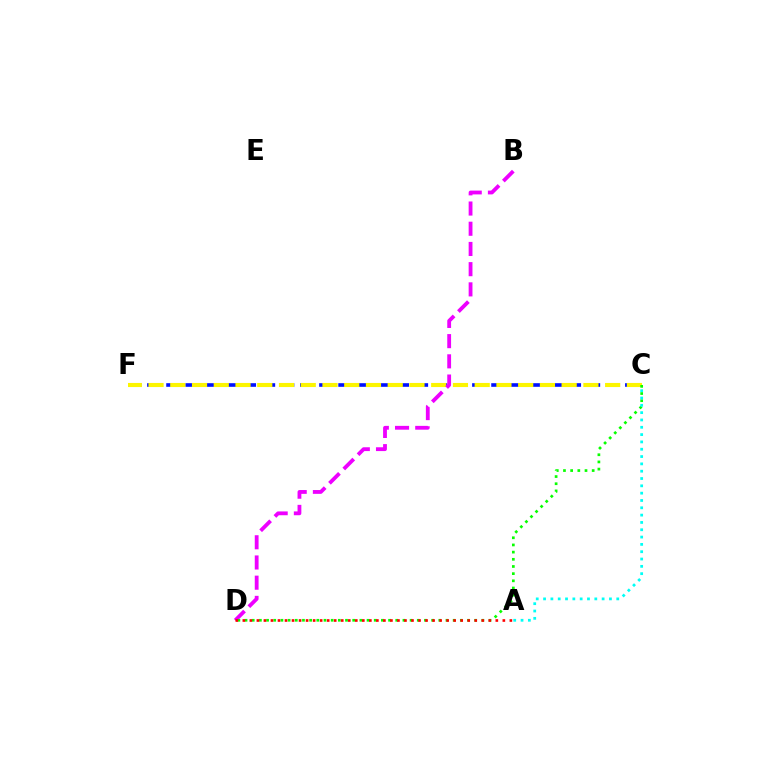{('C', 'F'): [{'color': '#0010ff', 'line_style': 'dashed', 'thickness': 2.6}, {'color': '#fcf500', 'line_style': 'dashed', 'thickness': 2.95}], ('B', 'D'): [{'color': '#ee00ff', 'line_style': 'dashed', 'thickness': 2.75}], ('C', 'D'): [{'color': '#08ff00', 'line_style': 'dotted', 'thickness': 1.95}], ('A', 'C'): [{'color': '#00fff6', 'line_style': 'dotted', 'thickness': 1.99}], ('A', 'D'): [{'color': '#ff0000', 'line_style': 'dotted', 'thickness': 1.91}]}